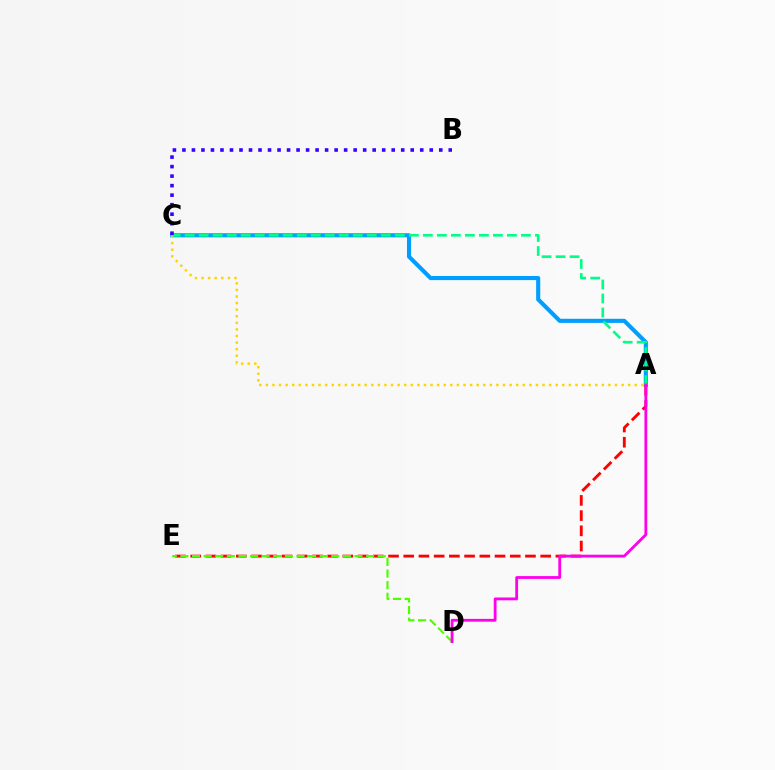{('A', 'C'): [{'color': '#009eff', 'line_style': 'solid', 'thickness': 2.95}, {'color': '#ffd500', 'line_style': 'dotted', 'thickness': 1.79}, {'color': '#00ff86', 'line_style': 'dashed', 'thickness': 1.9}], ('A', 'E'): [{'color': '#ff0000', 'line_style': 'dashed', 'thickness': 2.07}], ('D', 'E'): [{'color': '#4fff00', 'line_style': 'dashed', 'thickness': 1.58}], ('A', 'D'): [{'color': '#ff00ed', 'line_style': 'solid', 'thickness': 2.03}], ('B', 'C'): [{'color': '#3700ff', 'line_style': 'dotted', 'thickness': 2.58}]}